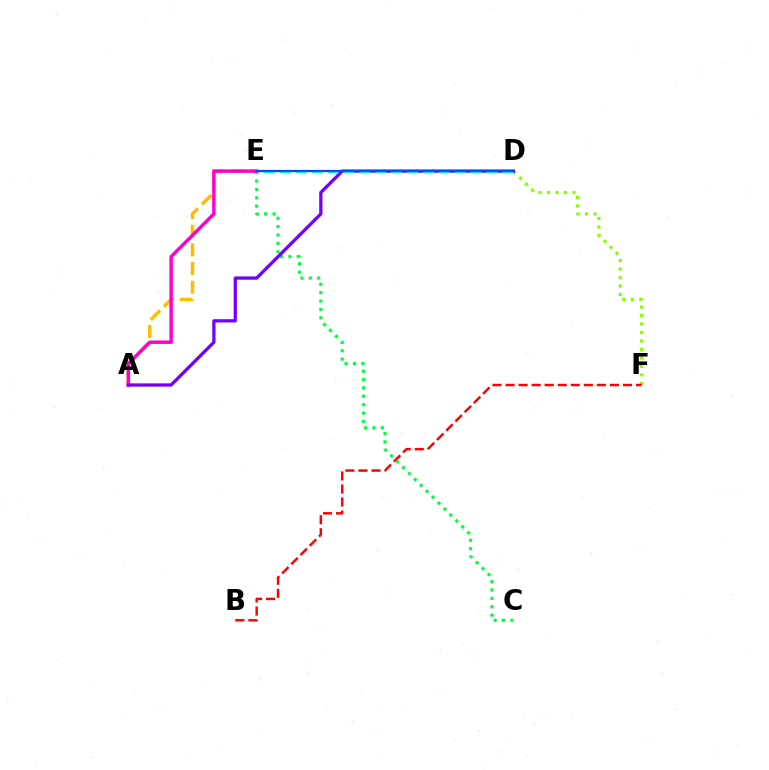{('D', 'F'): [{'color': '#84ff00', 'line_style': 'dotted', 'thickness': 2.31}], ('B', 'F'): [{'color': '#ff0000', 'line_style': 'dashed', 'thickness': 1.77}], ('A', 'E'): [{'color': '#ffbd00', 'line_style': 'dashed', 'thickness': 2.53}, {'color': '#ff00cf', 'line_style': 'solid', 'thickness': 2.48}], ('C', 'E'): [{'color': '#00ff39', 'line_style': 'dotted', 'thickness': 2.27}], ('A', 'D'): [{'color': '#7200ff', 'line_style': 'solid', 'thickness': 2.35}], ('D', 'E'): [{'color': '#00fff6', 'line_style': 'dashed', 'thickness': 2.16}, {'color': '#004bff', 'line_style': 'solid', 'thickness': 1.59}]}